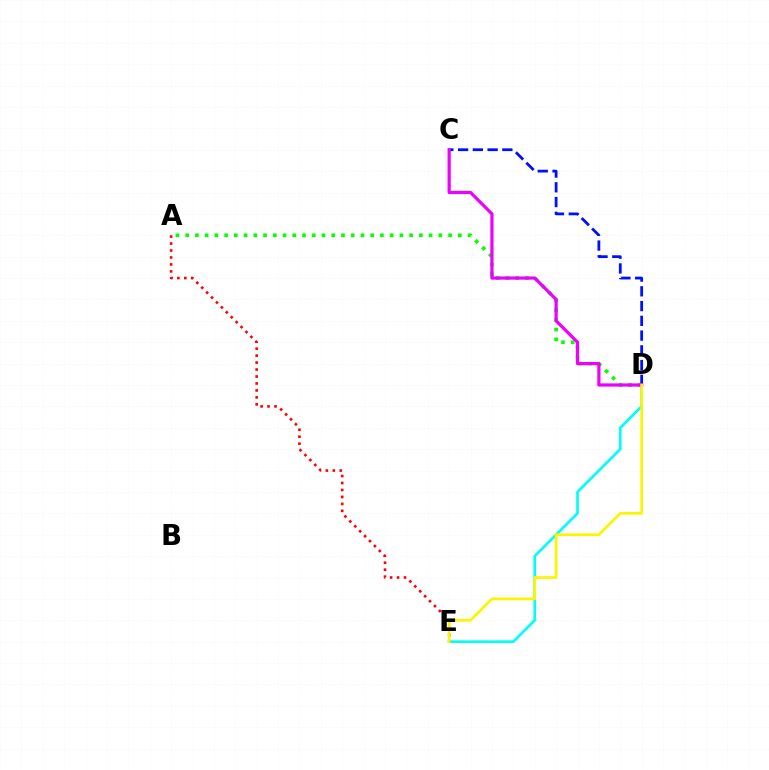{('D', 'E'): [{'color': '#00fff6', 'line_style': 'solid', 'thickness': 1.92}, {'color': '#fcf500', 'line_style': 'solid', 'thickness': 1.95}], ('A', 'E'): [{'color': '#ff0000', 'line_style': 'dotted', 'thickness': 1.89}], ('A', 'D'): [{'color': '#08ff00', 'line_style': 'dotted', 'thickness': 2.65}], ('C', 'D'): [{'color': '#0010ff', 'line_style': 'dashed', 'thickness': 2.0}, {'color': '#ee00ff', 'line_style': 'solid', 'thickness': 2.32}]}